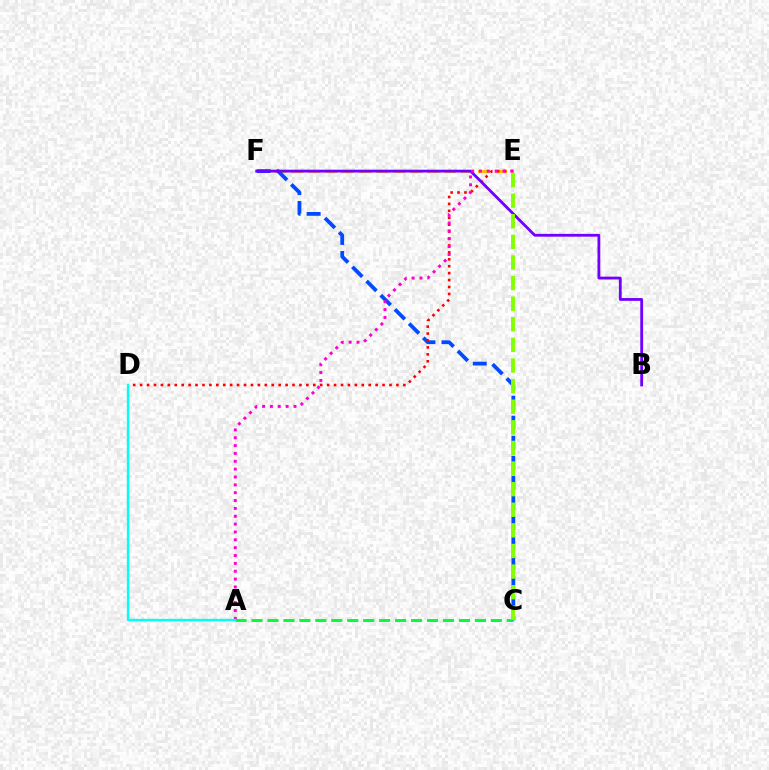{('E', 'F'): [{'color': '#ffbd00', 'line_style': 'dashed', 'thickness': 2.31}], ('A', 'C'): [{'color': '#00ff39', 'line_style': 'dashed', 'thickness': 2.17}], ('C', 'F'): [{'color': '#004bff', 'line_style': 'dashed', 'thickness': 2.72}], ('D', 'E'): [{'color': '#ff0000', 'line_style': 'dotted', 'thickness': 1.88}], ('B', 'F'): [{'color': '#7200ff', 'line_style': 'solid', 'thickness': 2.02}], ('A', 'E'): [{'color': '#ff00cf', 'line_style': 'dotted', 'thickness': 2.13}], ('C', 'E'): [{'color': '#84ff00', 'line_style': 'dashed', 'thickness': 2.8}], ('A', 'D'): [{'color': '#00fff6', 'line_style': 'solid', 'thickness': 1.68}]}